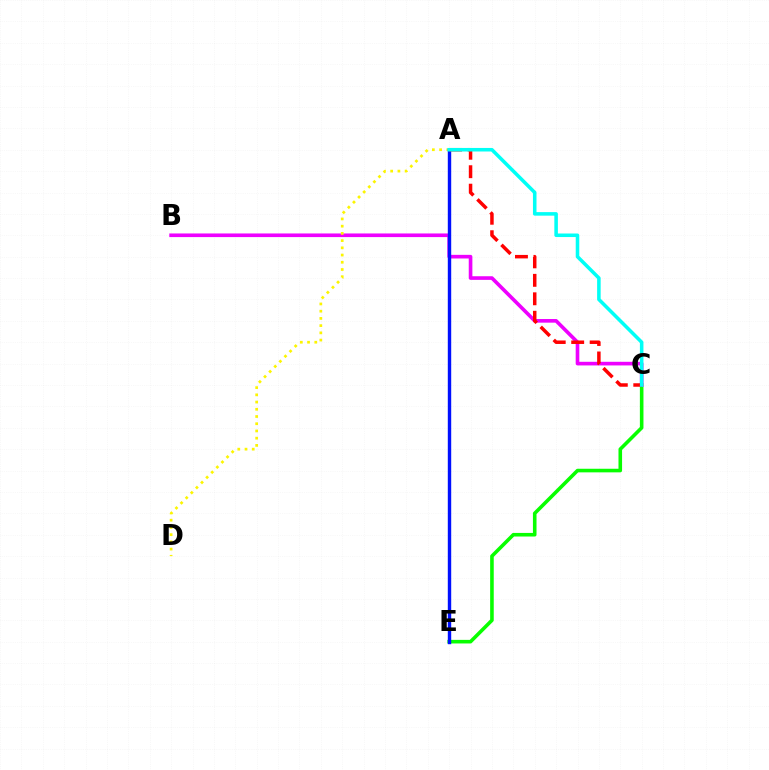{('C', 'E'): [{'color': '#08ff00', 'line_style': 'solid', 'thickness': 2.58}], ('B', 'C'): [{'color': '#ee00ff', 'line_style': 'solid', 'thickness': 2.62}], ('A', 'D'): [{'color': '#fcf500', 'line_style': 'dotted', 'thickness': 1.96}], ('A', 'E'): [{'color': '#0010ff', 'line_style': 'solid', 'thickness': 2.45}], ('A', 'C'): [{'color': '#ff0000', 'line_style': 'dashed', 'thickness': 2.51}, {'color': '#00fff6', 'line_style': 'solid', 'thickness': 2.55}]}